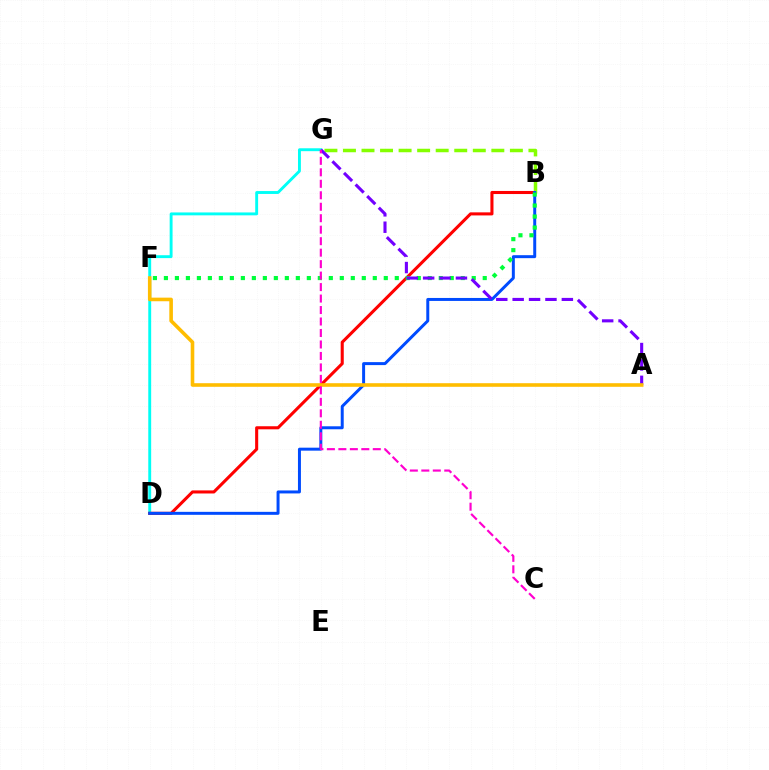{('D', 'G'): [{'color': '#00fff6', 'line_style': 'solid', 'thickness': 2.08}], ('B', 'D'): [{'color': '#ff0000', 'line_style': 'solid', 'thickness': 2.21}, {'color': '#004bff', 'line_style': 'solid', 'thickness': 2.14}], ('B', 'G'): [{'color': '#84ff00', 'line_style': 'dashed', 'thickness': 2.52}], ('B', 'F'): [{'color': '#00ff39', 'line_style': 'dotted', 'thickness': 2.99}], ('A', 'G'): [{'color': '#7200ff', 'line_style': 'dashed', 'thickness': 2.23}], ('A', 'F'): [{'color': '#ffbd00', 'line_style': 'solid', 'thickness': 2.59}], ('C', 'G'): [{'color': '#ff00cf', 'line_style': 'dashed', 'thickness': 1.56}]}